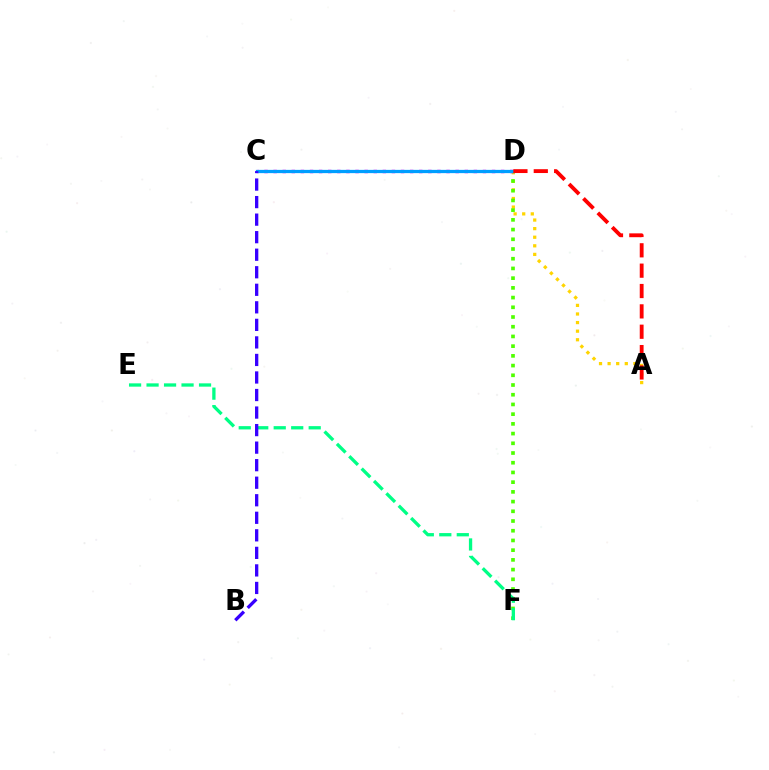{('A', 'D'): [{'color': '#ffd500', 'line_style': 'dotted', 'thickness': 2.33}, {'color': '#ff0000', 'line_style': 'dashed', 'thickness': 2.77}], ('D', 'F'): [{'color': '#4fff00', 'line_style': 'dotted', 'thickness': 2.64}], ('C', 'D'): [{'color': '#ff00ed', 'line_style': 'dotted', 'thickness': 2.47}, {'color': '#009eff', 'line_style': 'solid', 'thickness': 2.34}], ('E', 'F'): [{'color': '#00ff86', 'line_style': 'dashed', 'thickness': 2.38}], ('B', 'C'): [{'color': '#3700ff', 'line_style': 'dashed', 'thickness': 2.38}]}